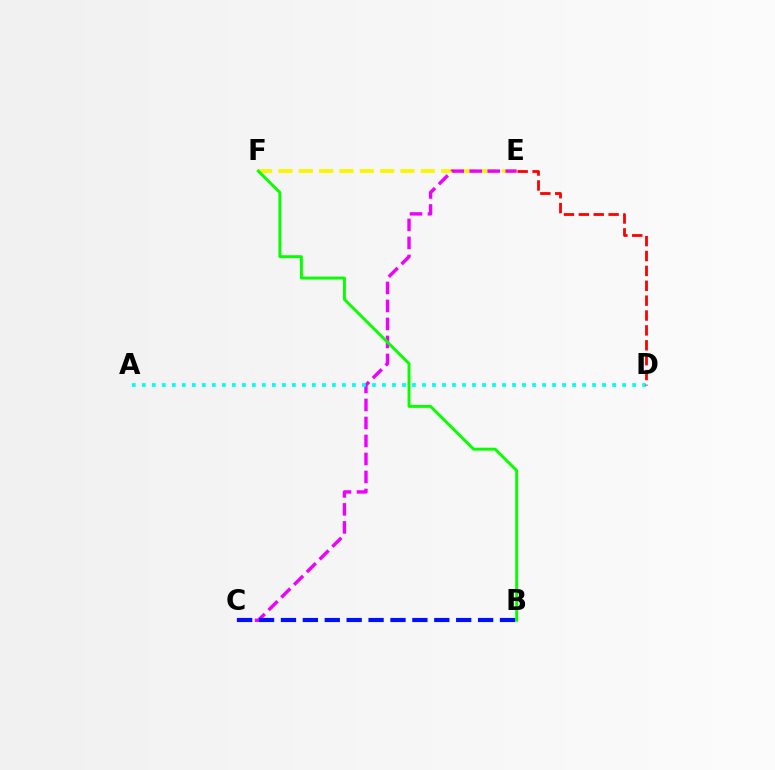{('E', 'F'): [{'color': '#fcf500', 'line_style': 'dashed', 'thickness': 2.76}], ('C', 'E'): [{'color': '#ee00ff', 'line_style': 'dashed', 'thickness': 2.44}], ('B', 'F'): [{'color': '#08ff00', 'line_style': 'solid', 'thickness': 2.11}], ('A', 'D'): [{'color': '#00fff6', 'line_style': 'dotted', 'thickness': 2.72}], ('B', 'C'): [{'color': '#0010ff', 'line_style': 'dashed', 'thickness': 2.98}], ('D', 'E'): [{'color': '#ff0000', 'line_style': 'dashed', 'thickness': 2.02}]}